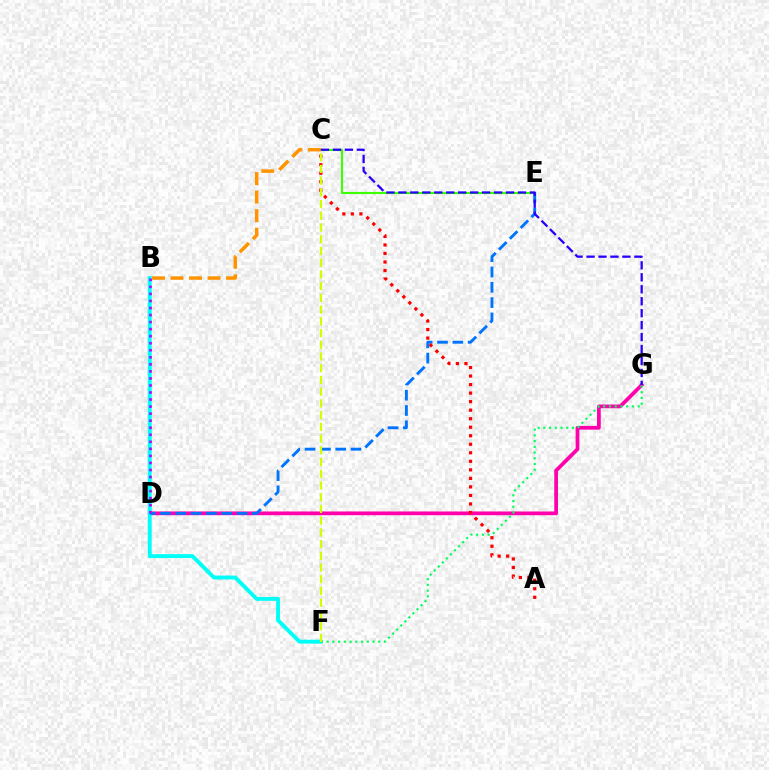{('D', 'G'): [{'color': '#ff00ac', 'line_style': 'solid', 'thickness': 2.69}], ('C', 'E'): [{'color': '#3dff00', 'line_style': 'solid', 'thickness': 1.54}], ('B', 'C'): [{'color': '#ff9400', 'line_style': 'dashed', 'thickness': 2.51}], ('B', 'F'): [{'color': '#00fff6', 'line_style': 'solid', 'thickness': 2.81}], ('D', 'E'): [{'color': '#0074ff', 'line_style': 'dashed', 'thickness': 2.08}], ('F', 'G'): [{'color': '#00ff5c', 'line_style': 'dotted', 'thickness': 1.56}], ('C', 'G'): [{'color': '#2500ff', 'line_style': 'dashed', 'thickness': 1.62}], ('A', 'C'): [{'color': '#ff0000', 'line_style': 'dotted', 'thickness': 2.32}], ('B', 'D'): [{'color': '#b900ff', 'line_style': 'dotted', 'thickness': 1.91}], ('C', 'F'): [{'color': '#d1ff00', 'line_style': 'dashed', 'thickness': 1.59}]}